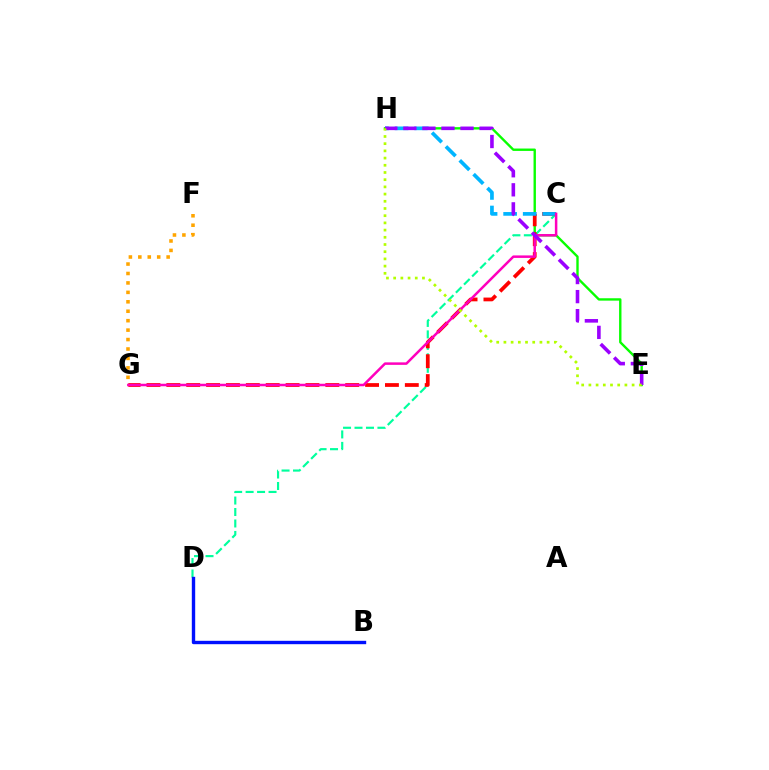{('E', 'H'): [{'color': '#08ff00', 'line_style': 'solid', 'thickness': 1.72}, {'color': '#9b00ff', 'line_style': 'dashed', 'thickness': 2.59}, {'color': '#b3ff00', 'line_style': 'dotted', 'thickness': 1.96}], ('C', 'D'): [{'color': '#00ff9d', 'line_style': 'dashed', 'thickness': 1.56}], ('C', 'G'): [{'color': '#ff0000', 'line_style': 'dashed', 'thickness': 2.7}, {'color': '#ff00bd', 'line_style': 'solid', 'thickness': 1.8}], ('C', 'H'): [{'color': '#00b5ff', 'line_style': 'dashed', 'thickness': 2.66}], ('B', 'D'): [{'color': '#0010ff', 'line_style': 'solid', 'thickness': 2.43}], ('F', 'G'): [{'color': '#ffa500', 'line_style': 'dotted', 'thickness': 2.56}]}